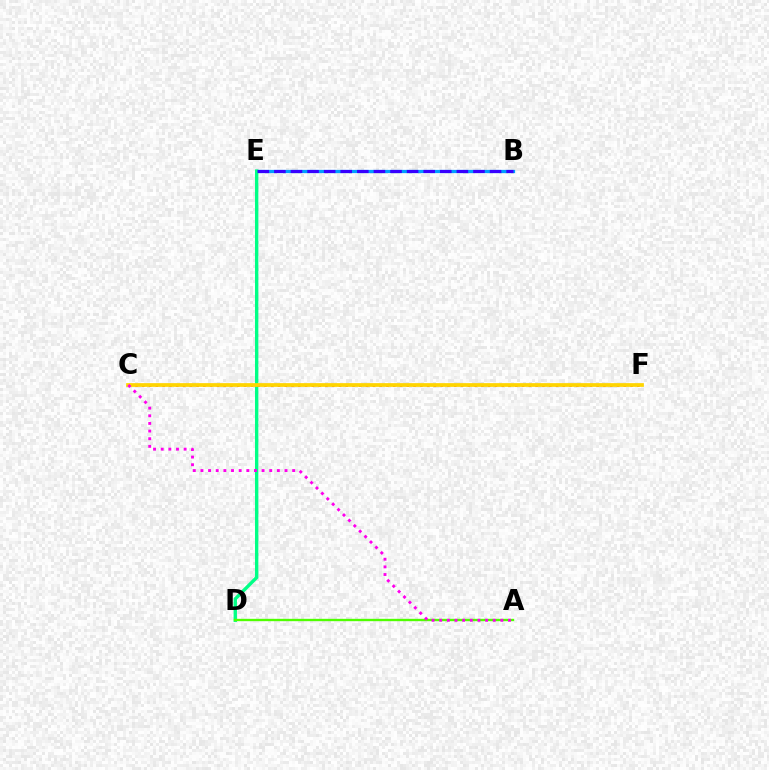{('B', 'E'): [{'color': '#009eff', 'line_style': 'solid', 'thickness': 2.33}, {'color': '#3700ff', 'line_style': 'dashed', 'thickness': 2.25}], ('D', 'E'): [{'color': '#00ff86', 'line_style': 'solid', 'thickness': 2.43}], ('C', 'F'): [{'color': '#ff0000', 'line_style': 'dotted', 'thickness': 1.84}, {'color': '#ffd500', 'line_style': 'solid', 'thickness': 2.68}], ('A', 'D'): [{'color': '#4fff00', 'line_style': 'solid', 'thickness': 1.7}], ('A', 'C'): [{'color': '#ff00ed', 'line_style': 'dotted', 'thickness': 2.08}]}